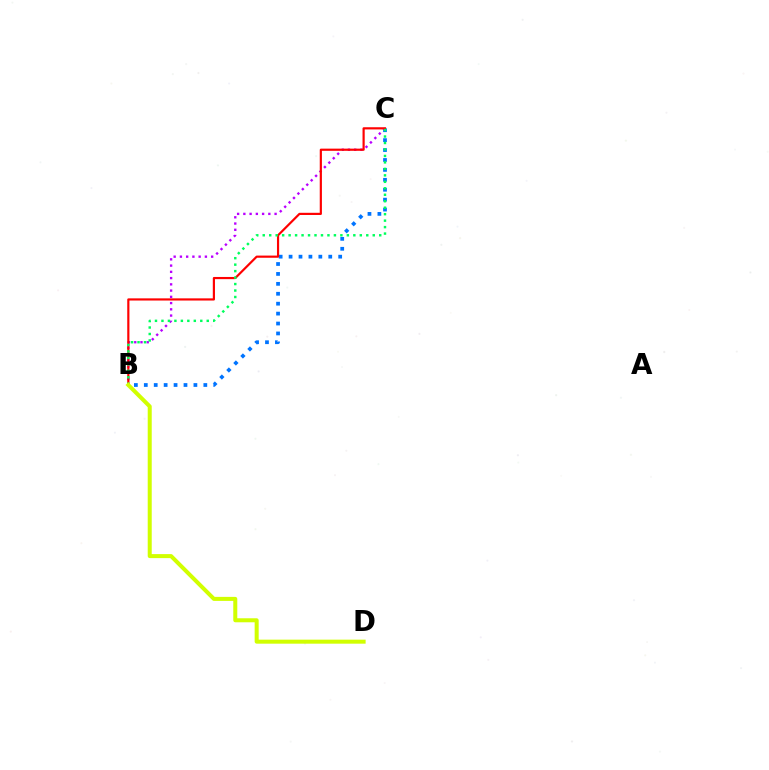{('B', 'C'): [{'color': '#0074ff', 'line_style': 'dotted', 'thickness': 2.7}, {'color': '#b900ff', 'line_style': 'dotted', 'thickness': 1.7}, {'color': '#ff0000', 'line_style': 'solid', 'thickness': 1.57}, {'color': '#00ff5c', 'line_style': 'dotted', 'thickness': 1.76}], ('B', 'D'): [{'color': '#d1ff00', 'line_style': 'solid', 'thickness': 2.89}]}